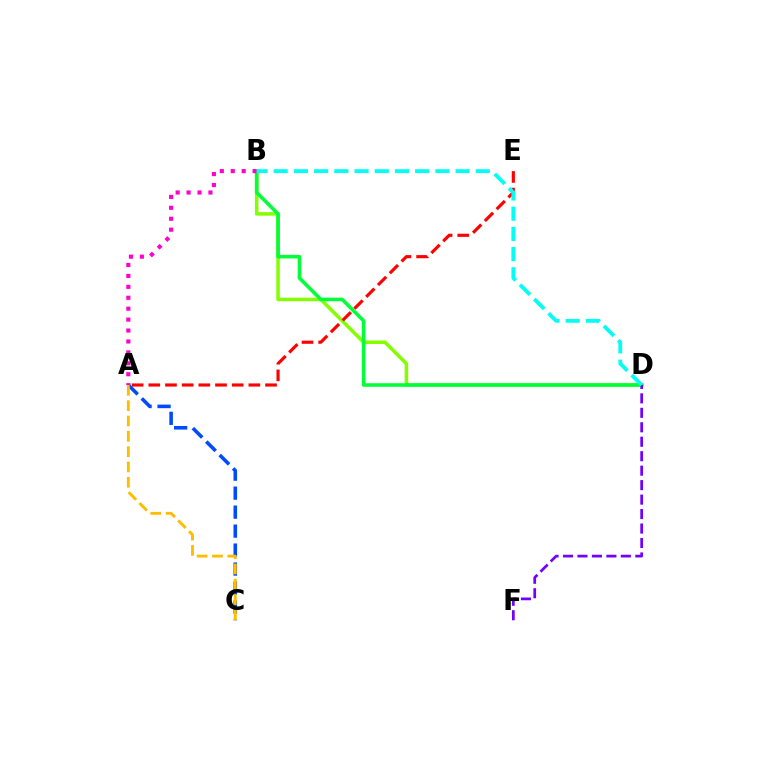{('B', 'D'): [{'color': '#84ff00', 'line_style': 'solid', 'thickness': 2.54}, {'color': '#00ff39', 'line_style': 'solid', 'thickness': 2.56}, {'color': '#00fff6', 'line_style': 'dashed', 'thickness': 2.74}], ('A', 'C'): [{'color': '#004bff', 'line_style': 'dashed', 'thickness': 2.58}, {'color': '#ffbd00', 'line_style': 'dashed', 'thickness': 2.08}], ('A', 'E'): [{'color': '#ff0000', 'line_style': 'dashed', 'thickness': 2.27}], ('D', 'F'): [{'color': '#7200ff', 'line_style': 'dashed', 'thickness': 1.96}], ('A', 'B'): [{'color': '#ff00cf', 'line_style': 'dotted', 'thickness': 2.97}]}